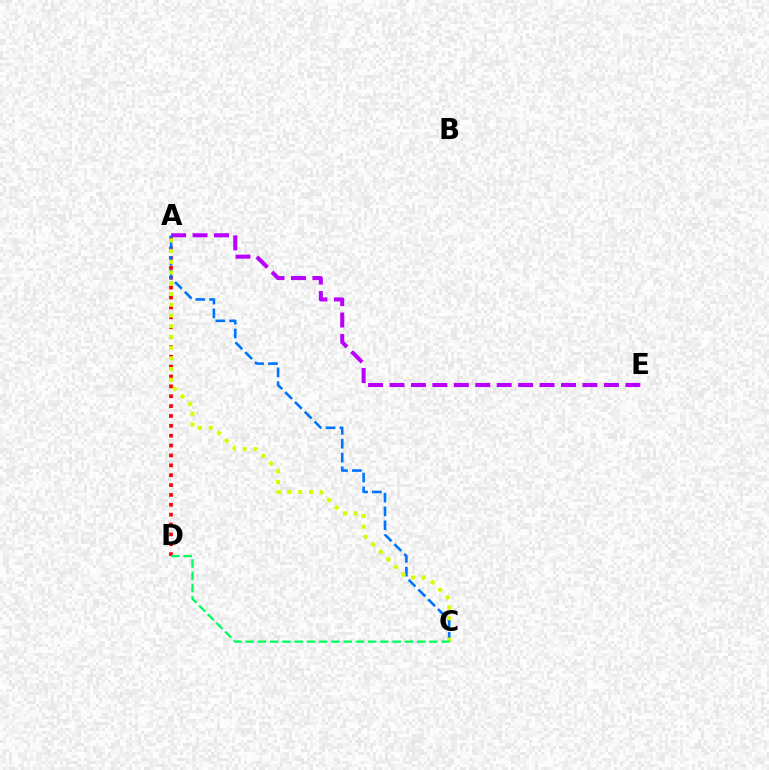{('A', 'E'): [{'color': '#b900ff', 'line_style': 'dashed', 'thickness': 2.91}], ('A', 'D'): [{'color': '#ff0000', 'line_style': 'dotted', 'thickness': 2.68}], ('A', 'C'): [{'color': '#0074ff', 'line_style': 'dashed', 'thickness': 1.88}, {'color': '#d1ff00', 'line_style': 'dotted', 'thickness': 2.91}], ('C', 'D'): [{'color': '#00ff5c', 'line_style': 'dashed', 'thickness': 1.66}]}